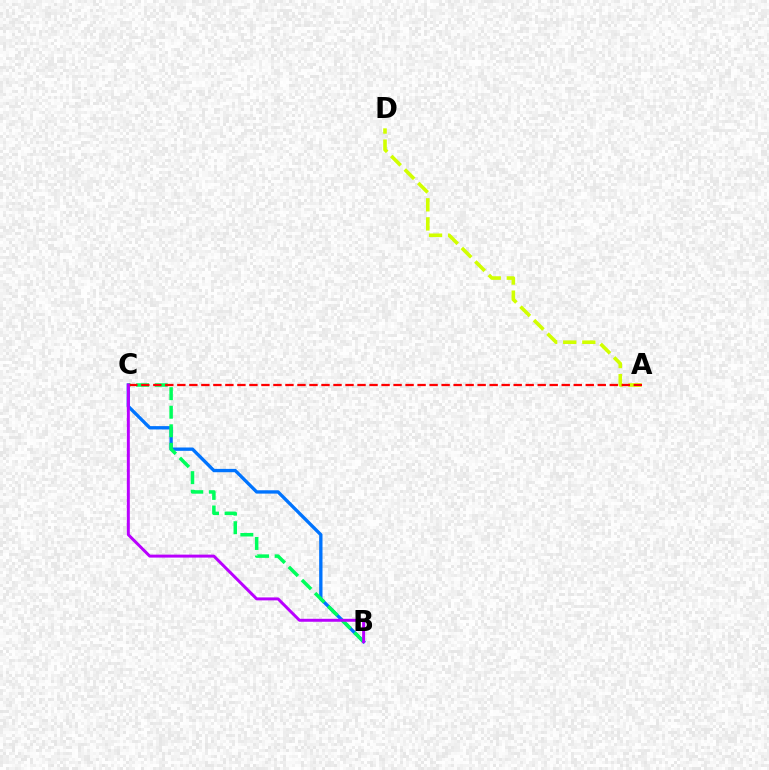{('A', 'D'): [{'color': '#d1ff00', 'line_style': 'dashed', 'thickness': 2.6}], ('B', 'C'): [{'color': '#0074ff', 'line_style': 'solid', 'thickness': 2.4}, {'color': '#00ff5c', 'line_style': 'dashed', 'thickness': 2.52}, {'color': '#b900ff', 'line_style': 'solid', 'thickness': 2.13}], ('A', 'C'): [{'color': '#ff0000', 'line_style': 'dashed', 'thickness': 1.63}]}